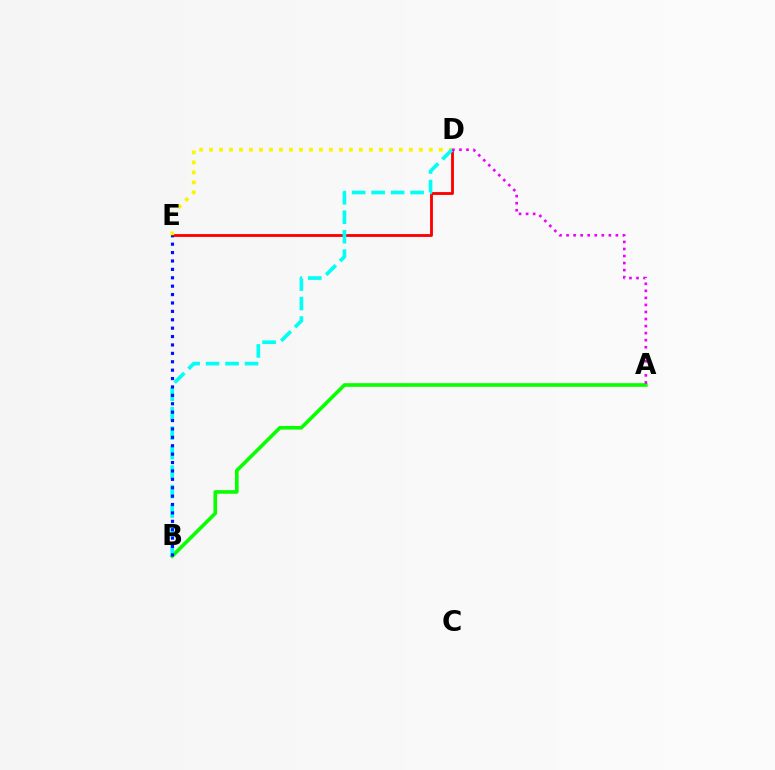{('A', 'B'): [{'color': '#08ff00', 'line_style': 'solid', 'thickness': 2.61}], ('D', 'E'): [{'color': '#ff0000', 'line_style': 'solid', 'thickness': 2.05}, {'color': '#fcf500', 'line_style': 'dotted', 'thickness': 2.71}], ('B', 'D'): [{'color': '#00fff6', 'line_style': 'dashed', 'thickness': 2.65}], ('B', 'E'): [{'color': '#0010ff', 'line_style': 'dotted', 'thickness': 2.28}], ('A', 'D'): [{'color': '#ee00ff', 'line_style': 'dotted', 'thickness': 1.91}]}